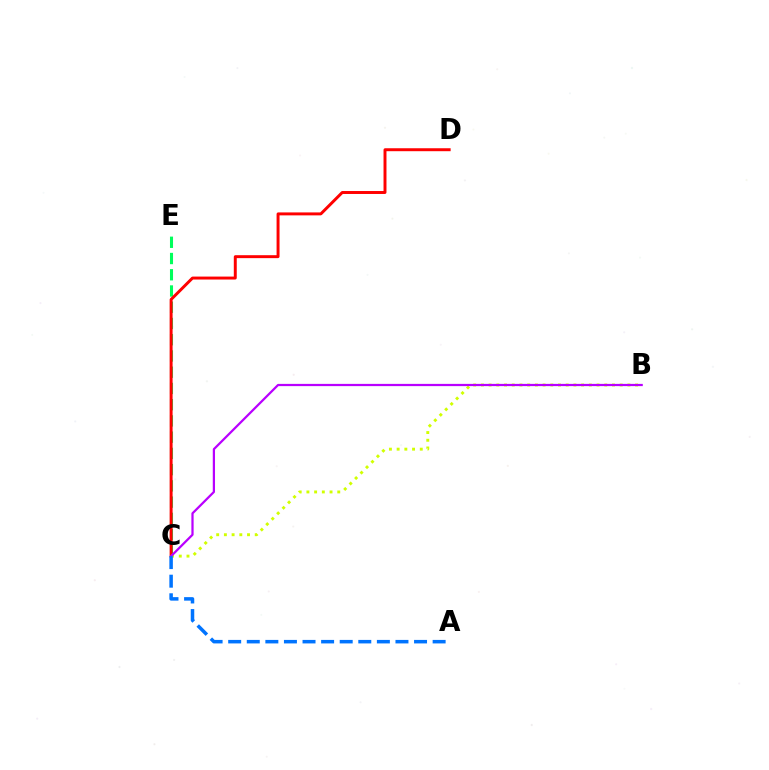{('C', 'E'): [{'color': '#00ff5c', 'line_style': 'dashed', 'thickness': 2.21}], ('C', 'D'): [{'color': '#ff0000', 'line_style': 'solid', 'thickness': 2.12}], ('B', 'C'): [{'color': '#d1ff00', 'line_style': 'dotted', 'thickness': 2.09}, {'color': '#b900ff', 'line_style': 'solid', 'thickness': 1.61}], ('A', 'C'): [{'color': '#0074ff', 'line_style': 'dashed', 'thickness': 2.52}]}